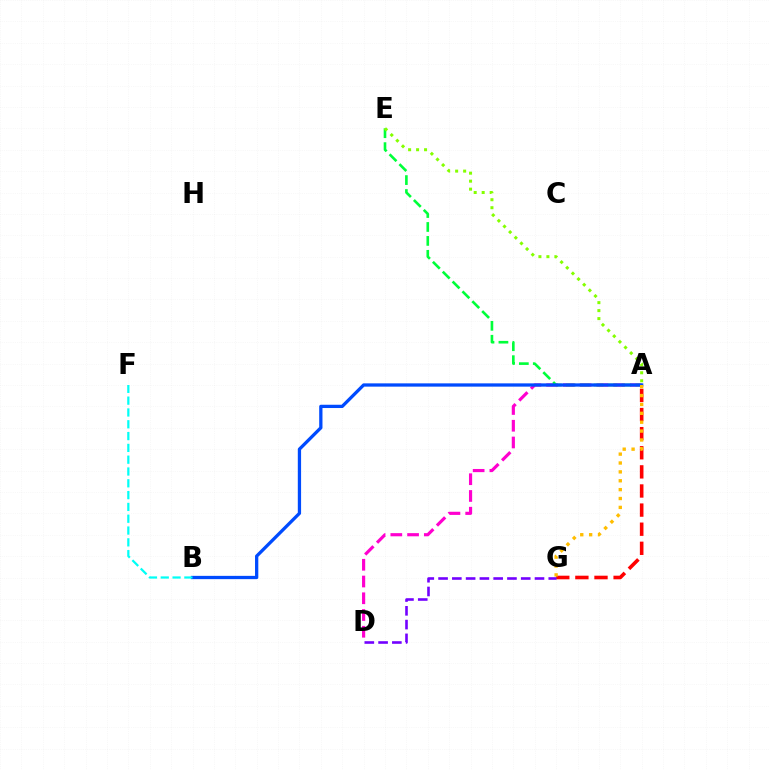{('A', 'D'): [{'color': '#ff00cf', 'line_style': 'dashed', 'thickness': 2.27}], ('A', 'G'): [{'color': '#ff0000', 'line_style': 'dashed', 'thickness': 2.6}, {'color': '#ffbd00', 'line_style': 'dotted', 'thickness': 2.41}], ('A', 'E'): [{'color': '#00ff39', 'line_style': 'dashed', 'thickness': 1.89}, {'color': '#84ff00', 'line_style': 'dotted', 'thickness': 2.17}], ('A', 'B'): [{'color': '#004bff', 'line_style': 'solid', 'thickness': 2.36}], ('B', 'F'): [{'color': '#00fff6', 'line_style': 'dashed', 'thickness': 1.6}], ('D', 'G'): [{'color': '#7200ff', 'line_style': 'dashed', 'thickness': 1.87}]}